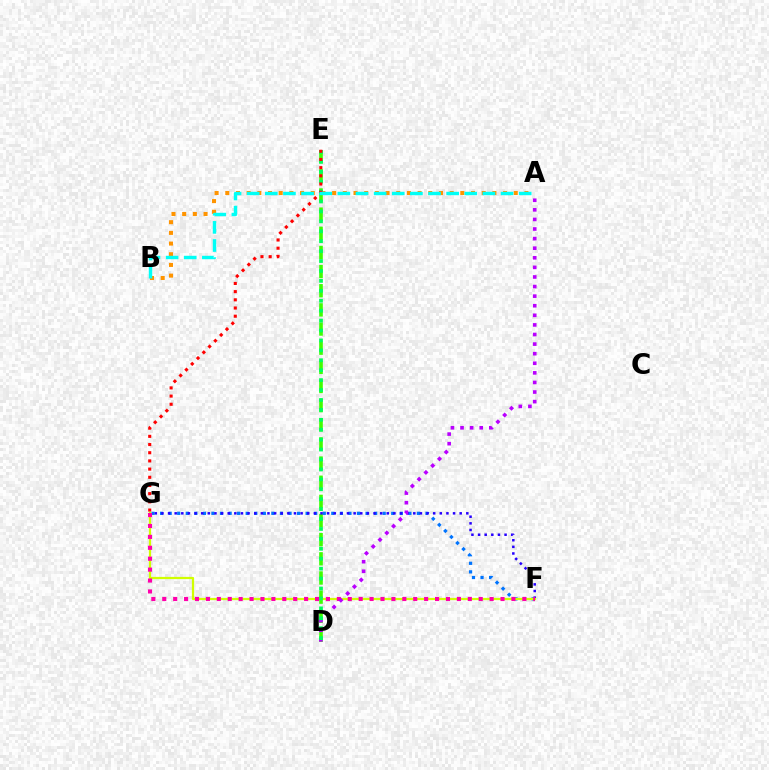{('F', 'G'): [{'color': '#0074ff', 'line_style': 'dotted', 'thickness': 2.33}, {'color': '#2500ff', 'line_style': 'dotted', 'thickness': 1.8}, {'color': '#d1ff00', 'line_style': 'solid', 'thickness': 1.6}, {'color': '#ff00ac', 'line_style': 'dotted', 'thickness': 2.96}], ('D', 'E'): [{'color': '#3dff00', 'line_style': 'dashed', 'thickness': 2.6}, {'color': '#00ff5c', 'line_style': 'dotted', 'thickness': 2.7}], ('A', 'B'): [{'color': '#ff9400', 'line_style': 'dotted', 'thickness': 2.9}, {'color': '#00fff6', 'line_style': 'dashed', 'thickness': 2.46}], ('A', 'D'): [{'color': '#b900ff', 'line_style': 'dotted', 'thickness': 2.61}], ('E', 'G'): [{'color': '#ff0000', 'line_style': 'dotted', 'thickness': 2.22}]}